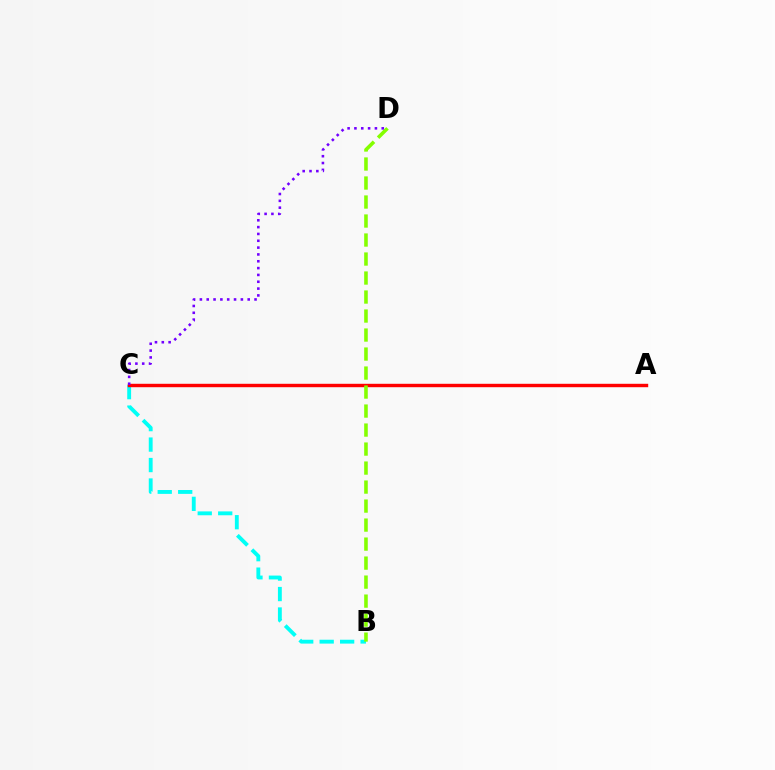{('B', 'C'): [{'color': '#00fff6', 'line_style': 'dashed', 'thickness': 2.78}], ('A', 'C'): [{'color': '#ff0000', 'line_style': 'solid', 'thickness': 2.46}], ('B', 'D'): [{'color': '#84ff00', 'line_style': 'dashed', 'thickness': 2.58}], ('C', 'D'): [{'color': '#7200ff', 'line_style': 'dotted', 'thickness': 1.86}]}